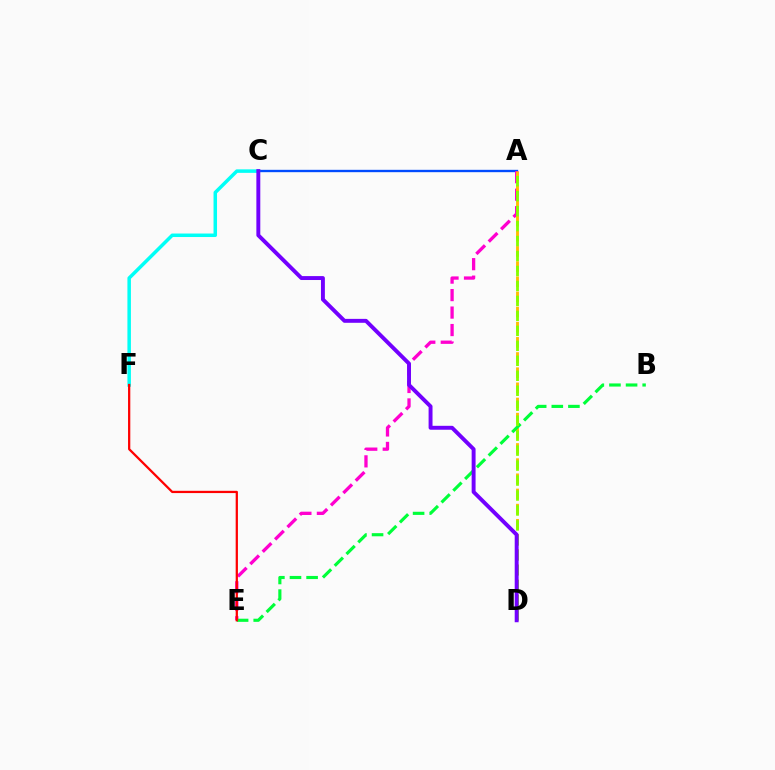{('A', 'C'): [{'color': '#004bff', 'line_style': 'solid', 'thickness': 1.7}], ('A', 'E'): [{'color': '#ff00cf', 'line_style': 'dashed', 'thickness': 2.37}], ('A', 'D'): [{'color': '#ffbd00', 'line_style': 'dashed', 'thickness': 2.06}, {'color': '#84ff00', 'line_style': 'dashed', 'thickness': 2.03}], ('B', 'E'): [{'color': '#00ff39', 'line_style': 'dashed', 'thickness': 2.26}], ('C', 'F'): [{'color': '#00fff6', 'line_style': 'solid', 'thickness': 2.52}], ('C', 'D'): [{'color': '#7200ff', 'line_style': 'solid', 'thickness': 2.82}], ('E', 'F'): [{'color': '#ff0000', 'line_style': 'solid', 'thickness': 1.63}]}